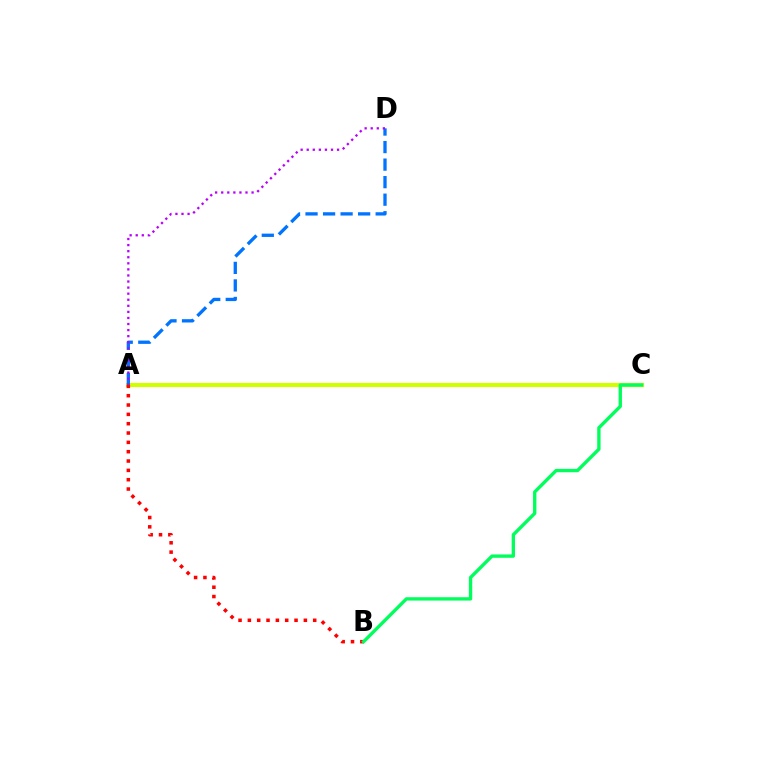{('A', 'C'): [{'color': '#d1ff00', 'line_style': 'solid', 'thickness': 2.98}], ('A', 'D'): [{'color': '#0074ff', 'line_style': 'dashed', 'thickness': 2.38}, {'color': '#b900ff', 'line_style': 'dotted', 'thickness': 1.65}], ('A', 'B'): [{'color': '#ff0000', 'line_style': 'dotted', 'thickness': 2.54}], ('B', 'C'): [{'color': '#00ff5c', 'line_style': 'solid', 'thickness': 2.41}]}